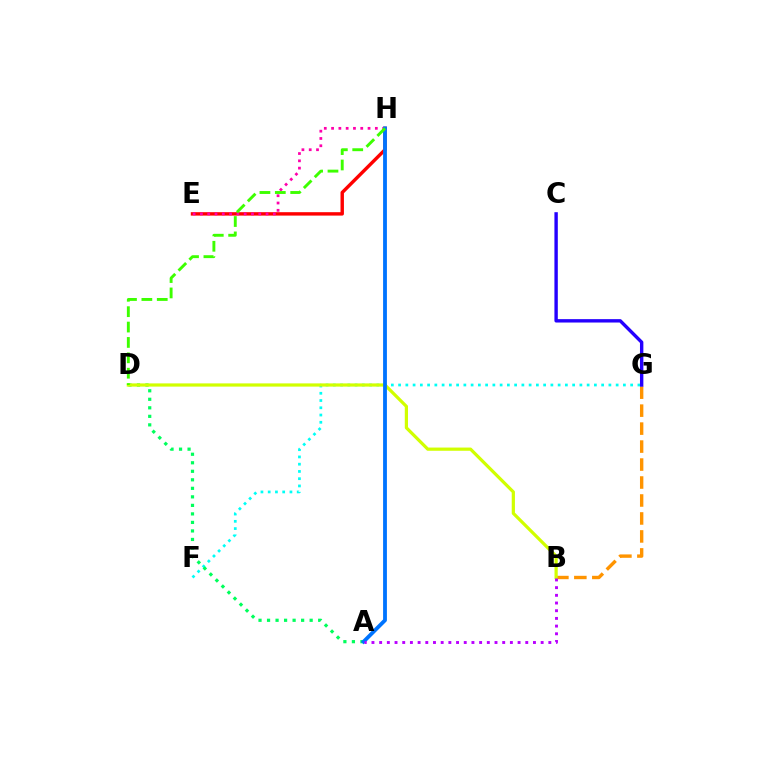{('E', 'H'): [{'color': '#ff0000', 'line_style': 'solid', 'thickness': 2.46}, {'color': '#ff00ac', 'line_style': 'dotted', 'thickness': 1.98}], ('B', 'G'): [{'color': '#ff9400', 'line_style': 'dashed', 'thickness': 2.44}], ('F', 'G'): [{'color': '#00fff6', 'line_style': 'dotted', 'thickness': 1.97}], ('A', 'D'): [{'color': '#00ff5c', 'line_style': 'dotted', 'thickness': 2.31}], ('B', 'D'): [{'color': '#d1ff00', 'line_style': 'solid', 'thickness': 2.32}], ('A', 'H'): [{'color': '#0074ff', 'line_style': 'solid', 'thickness': 2.75}], ('D', 'H'): [{'color': '#3dff00', 'line_style': 'dashed', 'thickness': 2.09}], ('A', 'B'): [{'color': '#b900ff', 'line_style': 'dotted', 'thickness': 2.09}], ('C', 'G'): [{'color': '#2500ff', 'line_style': 'solid', 'thickness': 2.44}]}